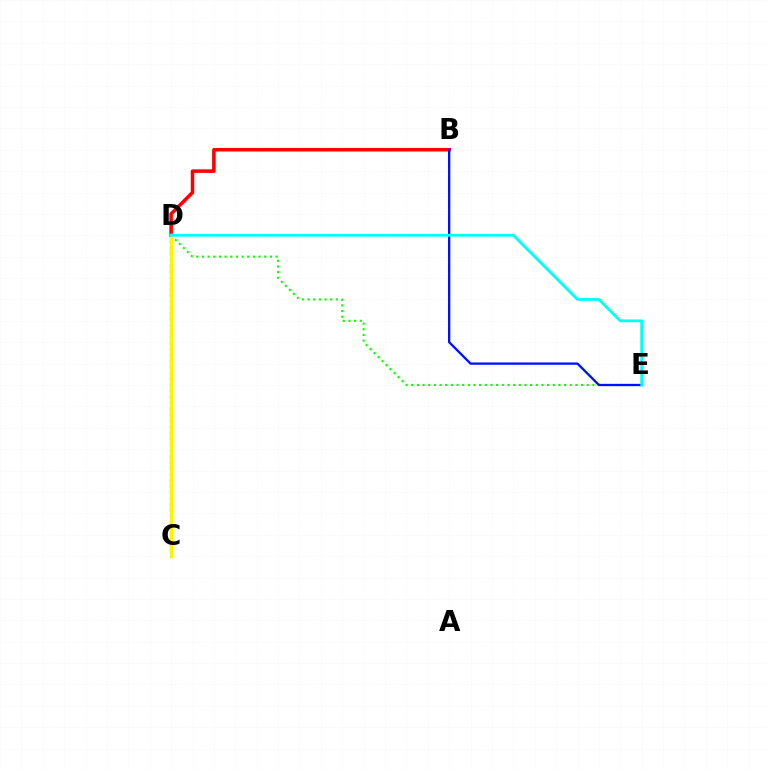{('B', 'D'): [{'color': '#ff0000', 'line_style': 'solid', 'thickness': 2.55}], ('D', 'E'): [{'color': '#08ff00', 'line_style': 'dotted', 'thickness': 1.54}, {'color': '#00fff6', 'line_style': 'solid', 'thickness': 2.02}], ('C', 'D'): [{'color': '#ee00ff', 'line_style': 'dotted', 'thickness': 1.62}, {'color': '#fcf500', 'line_style': 'solid', 'thickness': 2.46}], ('B', 'E'): [{'color': '#0010ff', 'line_style': 'solid', 'thickness': 1.66}]}